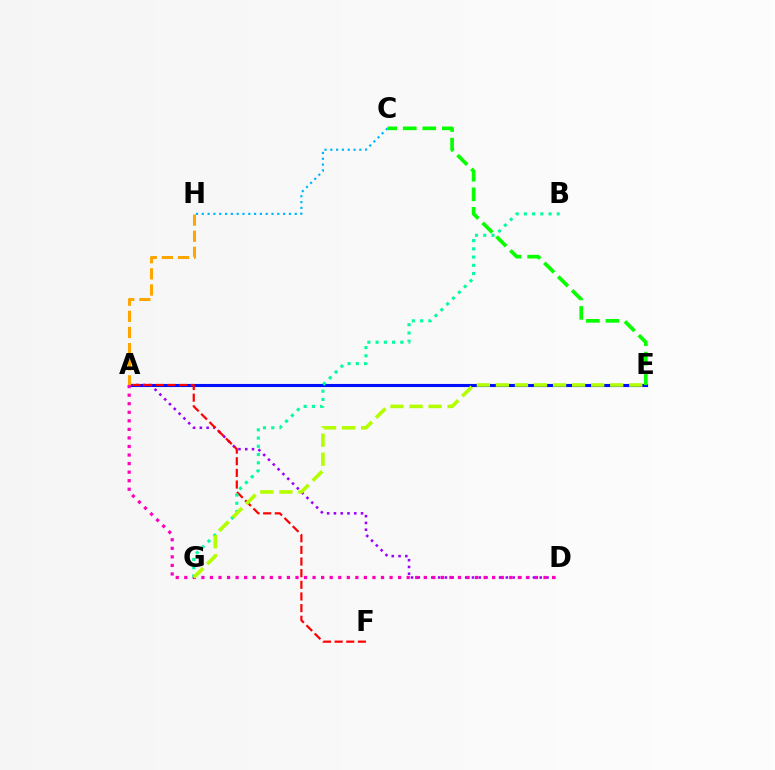{('A', 'E'): [{'color': '#0010ff', 'line_style': 'solid', 'thickness': 2.22}], ('C', 'E'): [{'color': '#08ff00', 'line_style': 'dashed', 'thickness': 2.66}], ('A', 'D'): [{'color': '#9b00ff', 'line_style': 'dotted', 'thickness': 1.84}, {'color': '#ff00bd', 'line_style': 'dotted', 'thickness': 2.32}], ('A', 'H'): [{'color': '#ffa500', 'line_style': 'dashed', 'thickness': 2.19}], ('A', 'F'): [{'color': '#ff0000', 'line_style': 'dashed', 'thickness': 1.58}], ('B', 'G'): [{'color': '#00ff9d', 'line_style': 'dotted', 'thickness': 2.24}], ('E', 'G'): [{'color': '#b3ff00', 'line_style': 'dashed', 'thickness': 2.59}], ('C', 'H'): [{'color': '#00b5ff', 'line_style': 'dotted', 'thickness': 1.58}]}